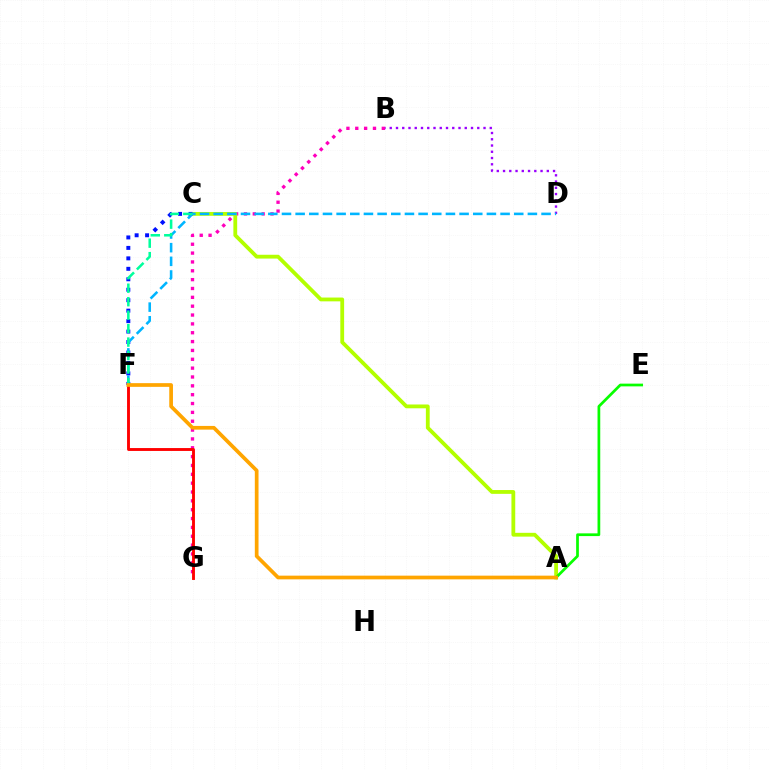{('B', 'G'): [{'color': '#ff00bd', 'line_style': 'dotted', 'thickness': 2.4}], ('A', 'C'): [{'color': '#b3ff00', 'line_style': 'solid', 'thickness': 2.74}], ('C', 'F'): [{'color': '#0010ff', 'line_style': 'dotted', 'thickness': 2.84}, {'color': '#00ff9d', 'line_style': 'dashed', 'thickness': 1.83}], ('A', 'E'): [{'color': '#08ff00', 'line_style': 'solid', 'thickness': 1.97}], ('B', 'D'): [{'color': '#9b00ff', 'line_style': 'dotted', 'thickness': 1.7}], ('D', 'F'): [{'color': '#00b5ff', 'line_style': 'dashed', 'thickness': 1.86}], ('F', 'G'): [{'color': '#ff0000', 'line_style': 'solid', 'thickness': 2.08}], ('A', 'F'): [{'color': '#ffa500', 'line_style': 'solid', 'thickness': 2.67}]}